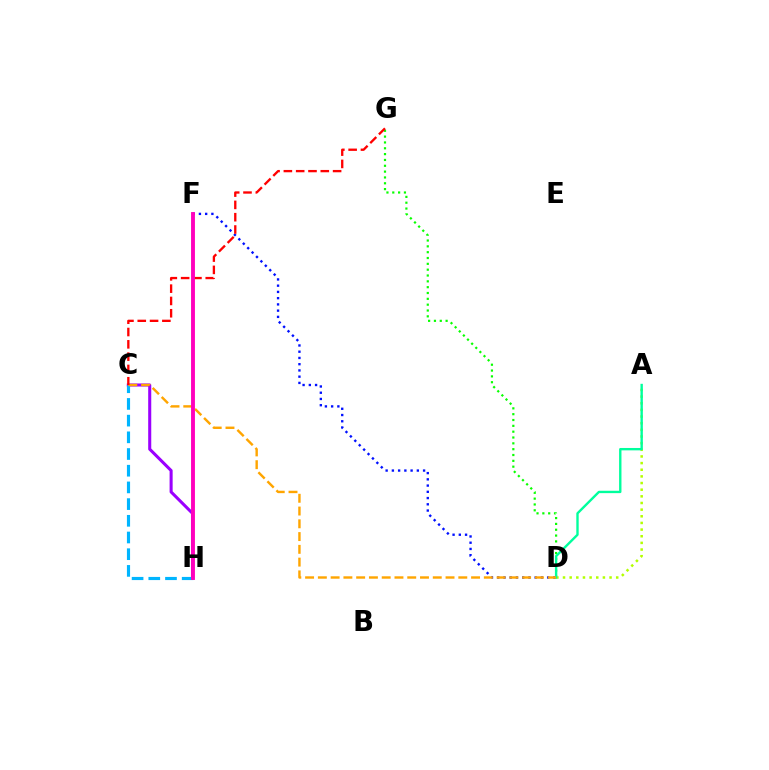{('C', 'H'): [{'color': '#9b00ff', 'line_style': 'solid', 'thickness': 2.2}, {'color': '#00b5ff', 'line_style': 'dashed', 'thickness': 2.27}], ('D', 'G'): [{'color': '#08ff00', 'line_style': 'dotted', 'thickness': 1.58}], ('A', 'D'): [{'color': '#b3ff00', 'line_style': 'dotted', 'thickness': 1.81}, {'color': '#00ff9d', 'line_style': 'solid', 'thickness': 1.71}], ('D', 'F'): [{'color': '#0010ff', 'line_style': 'dotted', 'thickness': 1.7}], ('C', 'D'): [{'color': '#ffa500', 'line_style': 'dashed', 'thickness': 1.73}], ('C', 'G'): [{'color': '#ff0000', 'line_style': 'dashed', 'thickness': 1.67}], ('F', 'H'): [{'color': '#ff00bd', 'line_style': 'solid', 'thickness': 2.8}]}